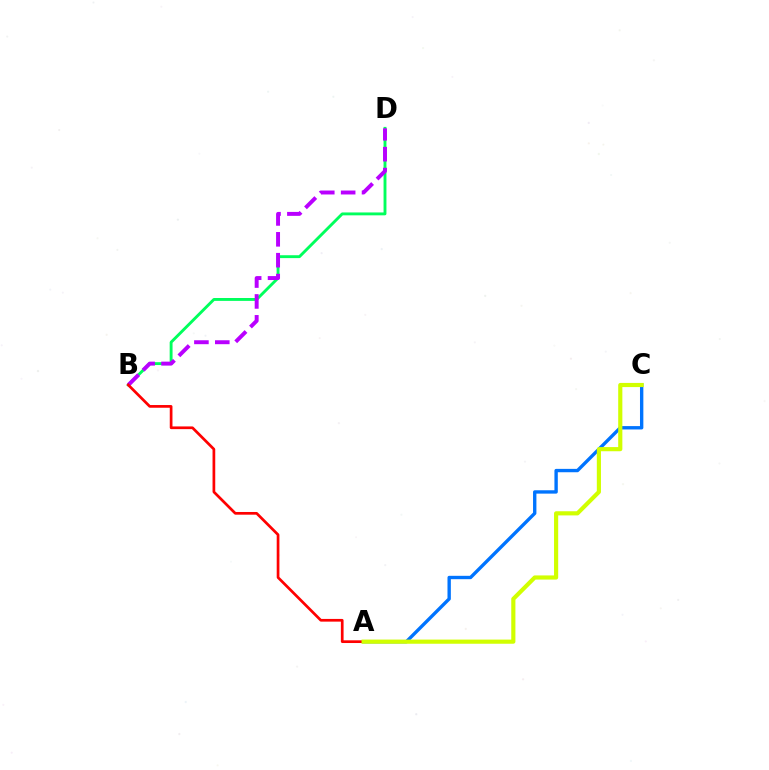{('A', 'C'): [{'color': '#0074ff', 'line_style': 'solid', 'thickness': 2.42}, {'color': '#d1ff00', 'line_style': 'solid', 'thickness': 2.99}], ('B', 'D'): [{'color': '#00ff5c', 'line_style': 'solid', 'thickness': 2.08}, {'color': '#b900ff', 'line_style': 'dashed', 'thickness': 2.84}], ('A', 'B'): [{'color': '#ff0000', 'line_style': 'solid', 'thickness': 1.95}]}